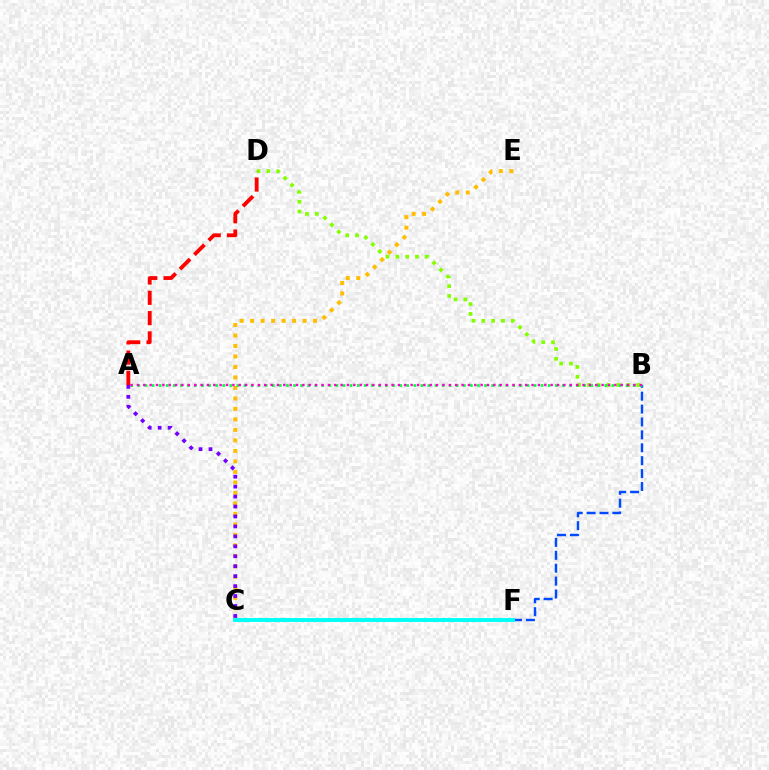{('C', 'E'): [{'color': '#ffbd00', 'line_style': 'dotted', 'thickness': 2.85}], ('A', 'C'): [{'color': '#7200ff', 'line_style': 'dotted', 'thickness': 2.7}], ('B', 'D'): [{'color': '#84ff00', 'line_style': 'dotted', 'thickness': 2.67}], ('A', 'D'): [{'color': '#ff0000', 'line_style': 'dashed', 'thickness': 2.76}], ('B', 'F'): [{'color': '#004bff', 'line_style': 'dashed', 'thickness': 1.75}], ('C', 'F'): [{'color': '#00fff6', 'line_style': 'solid', 'thickness': 2.8}], ('A', 'B'): [{'color': '#00ff39', 'line_style': 'dotted', 'thickness': 1.92}, {'color': '#ff00cf', 'line_style': 'dotted', 'thickness': 1.73}]}